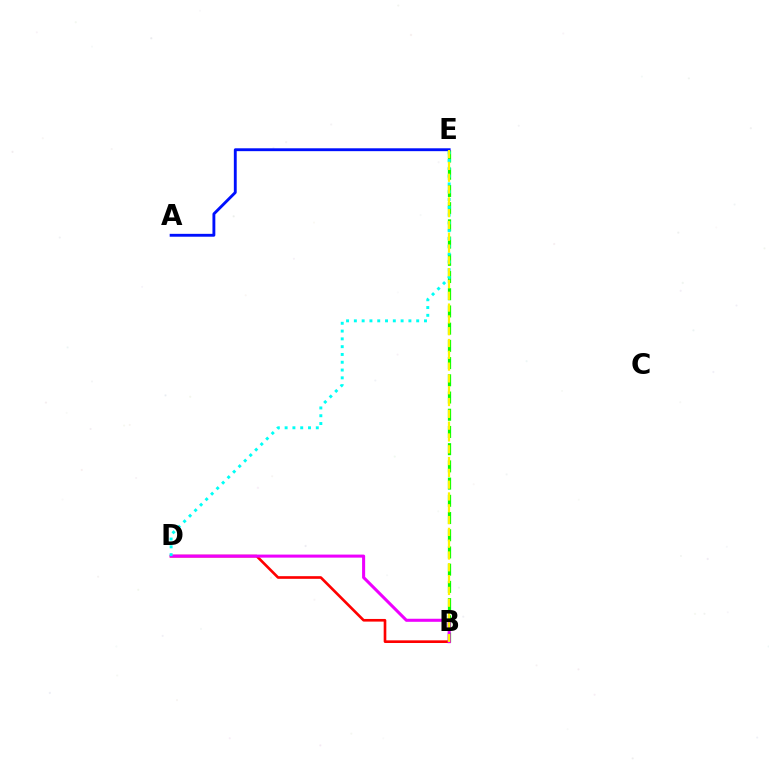{('B', 'E'): [{'color': '#08ff00', 'line_style': 'dashed', 'thickness': 2.34}, {'color': '#fcf500', 'line_style': 'dashed', 'thickness': 1.6}], ('B', 'D'): [{'color': '#ff0000', 'line_style': 'solid', 'thickness': 1.91}, {'color': '#ee00ff', 'line_style': 'solid', 'thickness': 2.2}], ('D', 'E'): [{'color': '#00fff6', 'line_style': 'dotted', 'thickness': 2.12}], ('A', 'E'): [{'color': '#0010ff', 'line_style': 'solid', 'thickness': 2.06}]}